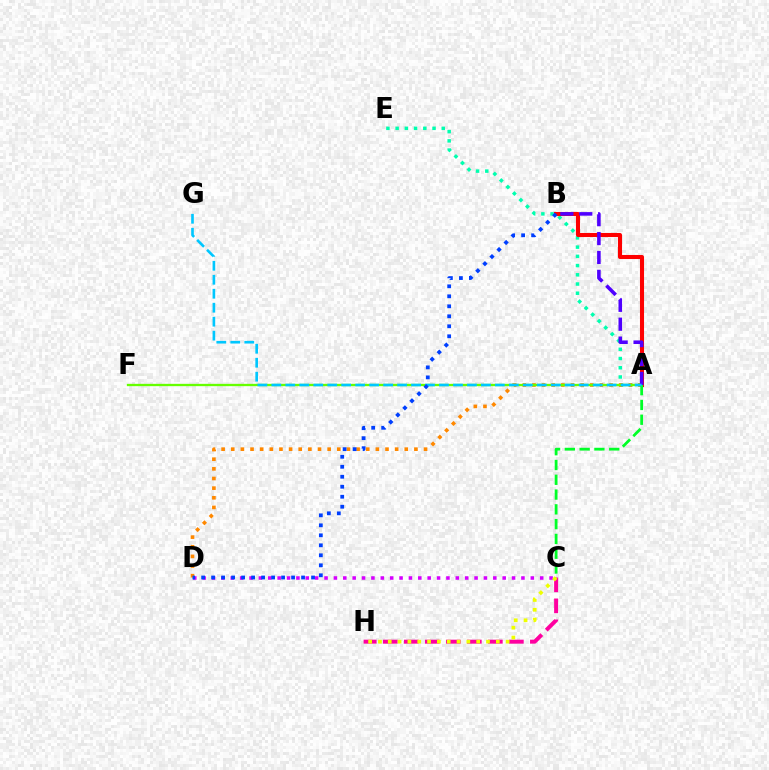{('C', 'D'): [{'color': '#d600ff', 'line_style': 'dotted', 'thickness': 2.55}], ('A', 'E'): [{'color': '#00ffaf', 'line_style': 'dotted', 'thickness': 2.51}], ('A', 'B'): [{'color': '#ff0000', 'line_style': 'solid', 'thickness': 2.92}, {'color': '#4f00ff', 'line_style': 'dashed', 'thickness': 2.57}], ('A', 'D'): [{'color': '#ff8800', 'line_style': 'dotted', 'thickness': 2.62}], ('C', 'H'): [{'color': '#ff00a0', 'line_style': 'dashed', 'thickness': 2.85}, {'color': '#eeff00', 'line_style': 'dotted', 'thickness': 2.67}], ('A', 'F'): [{'color': '#66ff00', 'line_style': 'solid', 'thickness': 1.67}], ('A', 'C'): [{'color': '#00ff27', 'line_style': 'dashed', 'thickness': 2.01}], ('A', 'G'): [{'color': '#00c7ff', 'line_style': 'dashed', 'thickness': 1.9}], ('B', 'D'): [{'color': '#003fff', 'line_style': 'dotted', 'thickness': 2.71}]}